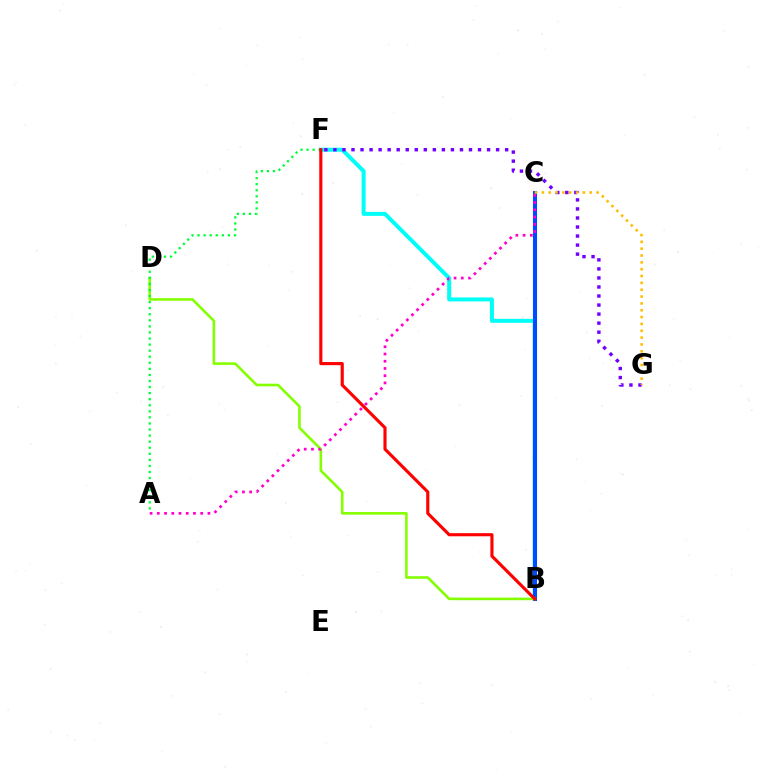{('B', 'F'): [{'color': '#00fff6', 'line_style': 'solid', 'thickness': 2.87}, {'color': '#ff0000', 'line_style': 'solid', 'thickness': 2.26}], ('B', 'C'): [{'color': '#004bff', 'line_style': 'solid', 'thickness': 2.95}], ('B', 'D'): [{'color': '#84ff00', 'line_style': 'solid', 'thickness': 1.87}], ('A', 'F'): [{'color': '#00ff39', 'line_style': 'dotted', 'thickness': 1.65}], ('F', 'G'): [{'color': '#7200ff', 'line_style': 'dotted', 'thickness': 2.46}], ('C', 'G'): [{'color': '#ffbd00', 'line_style': 'dotted', 'thickness': 1.86}], ('A', 'C'): [{'color': '#ff00cf', 'line_style': 'dotted', 'thickness': 1.96}]}